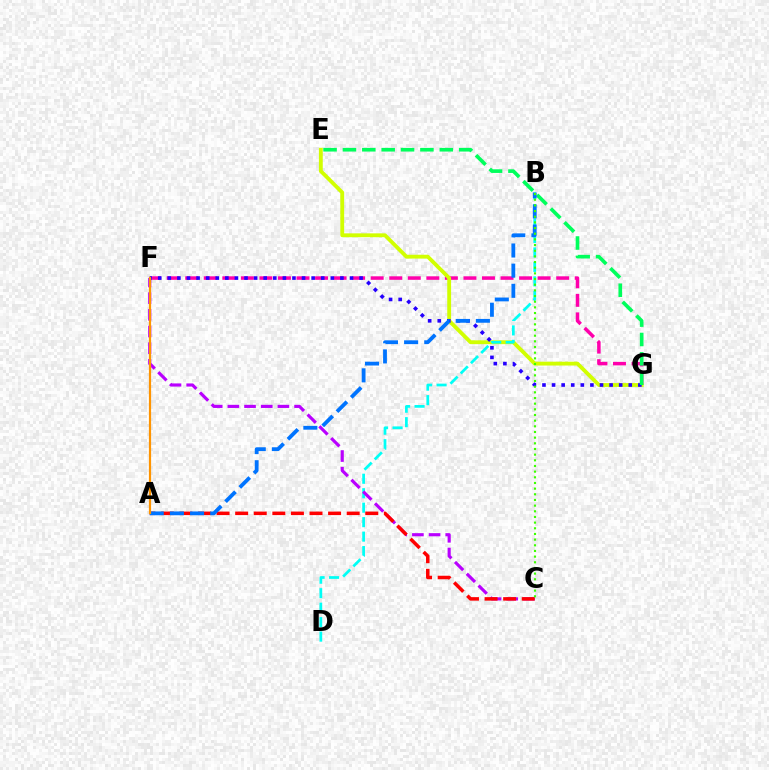{('F', 'G'): [{'color': '#ff00ac', 'line_style': 'dashed', 'thickness': 2.52}, {'color': '#2500ff', 'line_style': 'dotted', 'thickness': 2.61}], ('E', 'G'): [{'color': '#d1ff00', 'line_style': 'solid', 'thickness': 2.77}, {'color': '#00ff5c', 'line_style': 'dashed', 'thickness': 2.63}], ('B', 'D'): [{'color': '#00fff6', 'line_style': 'dashed', 'thickness': 1.97}], ('C', 'F'): [{'color': '#b900ff', 'line_style': 'dashed', 'thickness': 2.27}], ('A', 'C'): [{'color': '#ff0000', 'line_style': 'dashed', 'thickness': 2.52}], ('A', 'B'): [{'color': '#0074ff', 'line_style': 'dashed', 'thickness': 2.74}], ('B', 'C'): [{'color': '#3dff00', 'line_style': 'dotted', 'thickness': 1.54}], ('A', 'F'): [{'color': '#ff9400', 'line_style': 'solid', 'thickness': 1.59}]}